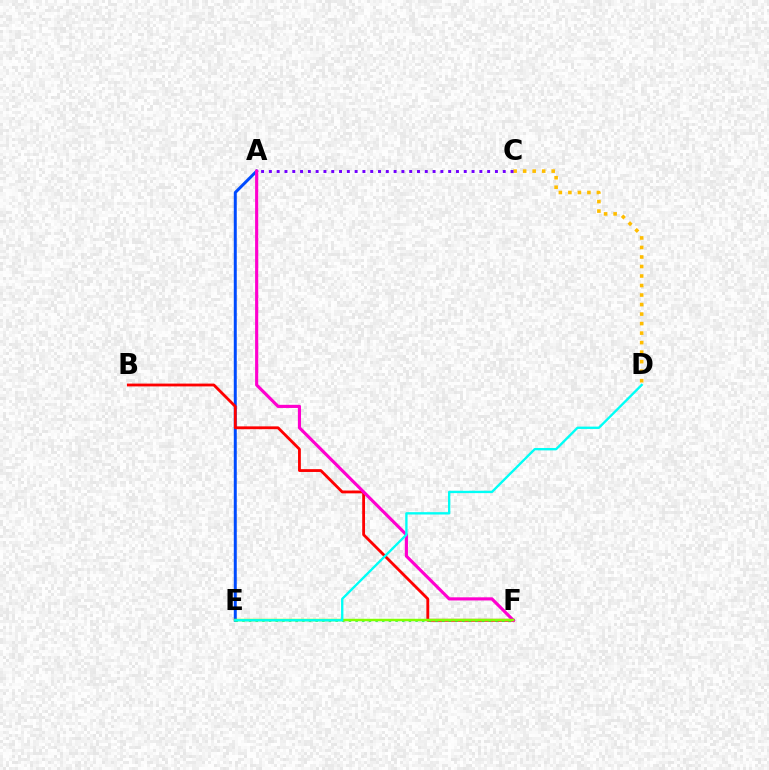{('C', 'D'): [{'color': '#ffbd00', 'line_style': 'dotted', 'thickness': 2.59}], ('A', 'E'): [{'color': '#004bff', 'line_style': 'solid', 'thickness': 2.15}], ('A', 'C'): [{'color': '#7200ff', 'line_style': 'dotted', 'thickness': 2.12}], ('B', 'F'): [{'color': '#ff0000', 'line_style': 'solid', 'thickness': 2.03}], ('E', 'F'): [{'color': '#00ff39', 'line_style': 'dotted', 'thickness': 1.81}, {'color': '#84ff00', 'line_style': 'solid', 'thickness': 1.76}], ('A', 'F'): [{'color': '#ff00cf', 'line_style': 'solid', 'thickness': 2.26}], ('D', 'E'): [{'color': '#00fff6', 'line_style': 'solid', 'thickness': 1.69}]}